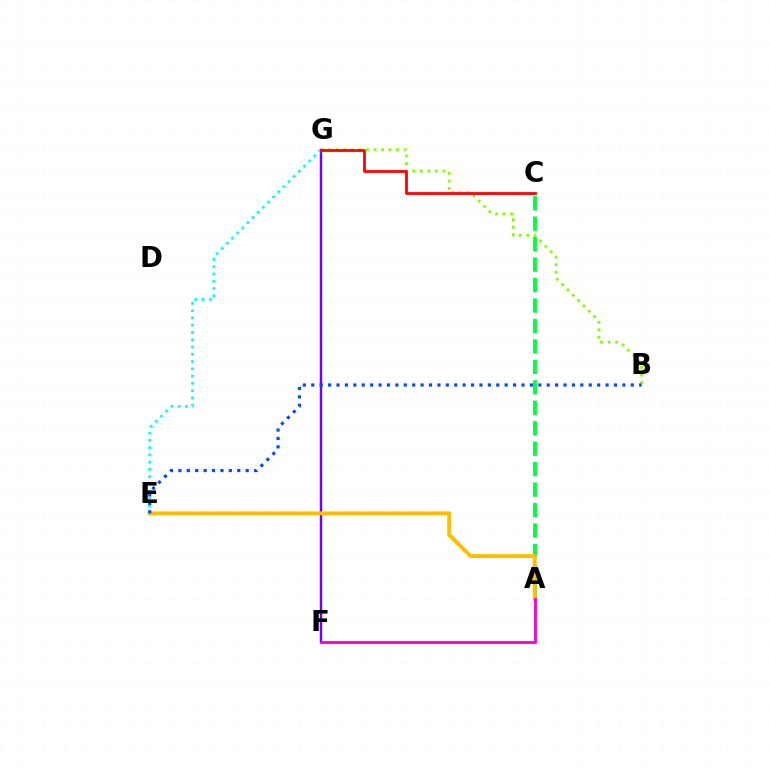{('F', 'G'): [{'color': '#7200ff', 'line_style': 'solid', 'thickness': 1.77}], ('B', 'G'): [{'color': '#84ff00', 'line_style': 'dotted', 'thickness': 2.05}], ('E', 'G'): [{'color': '#00fff6', 'line_style': 'dotted', 'thickness': 1.97}], ('A', 'C'): [{'color': '#00ff39', 'line_style': 'dashed', 'thickness': 2.78}], ('A', 'E'): [{'color': '#ffbd00', 'line_style': 'solid', 'thickness': 2.8}], ('A', 'F'): [{'color': '#ff00cf', 'line_style': 'solid', 'thickness': 2.06}], ('C', 'G'): [{'color': '#ff0000', 'line_style': 'solid', 'thickness': 2.0}], ('B', 'E'): [{'color': '#004bff', 'line_style': 'dotted', 'thickness': 2.28}]}